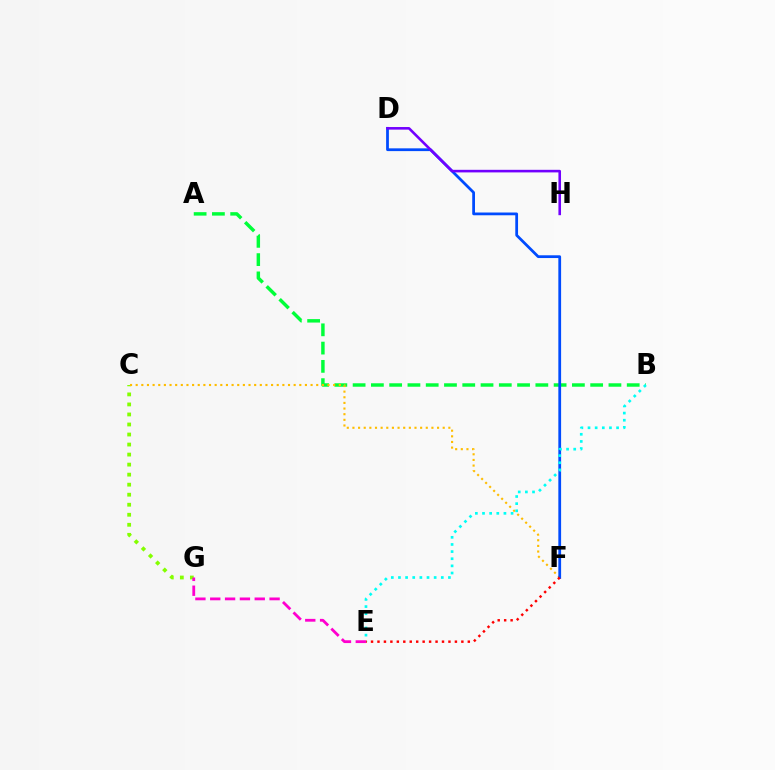{('C', 'G'): [{'color': '#84ff00', 'line_style': 'dotted', 'thickness': 2.73}], ('A', 'B'): [{'color': '#00ff39', 'line_style': 'dashed', 'thickness': 2.48}], ('C', 'F'): [{'color': '#ffbd00', 'line_style': 'dotted', 'thickness': 1.53}], ('D', 'F'): [{'color': '#004bff', 'line_style': 'solid', 'thickness': 1.99}], ('B', 'E'): [{'color': '#00fff6', 'line_style': 'dotted', 'thickness': 1.94}], ('D', 'H'): [{'color': '#7200ff', 'line_style': 'solid', 'thickness': 1.87}], ('E', 'F'): [{'color': '#ff0000', 'line_style': 'dotted', 'thickness': 1.75}], ('E', 'G'): [{'color': '#ff00cf', 'line_style': 'dashed', 'thickness': 2.02}]}